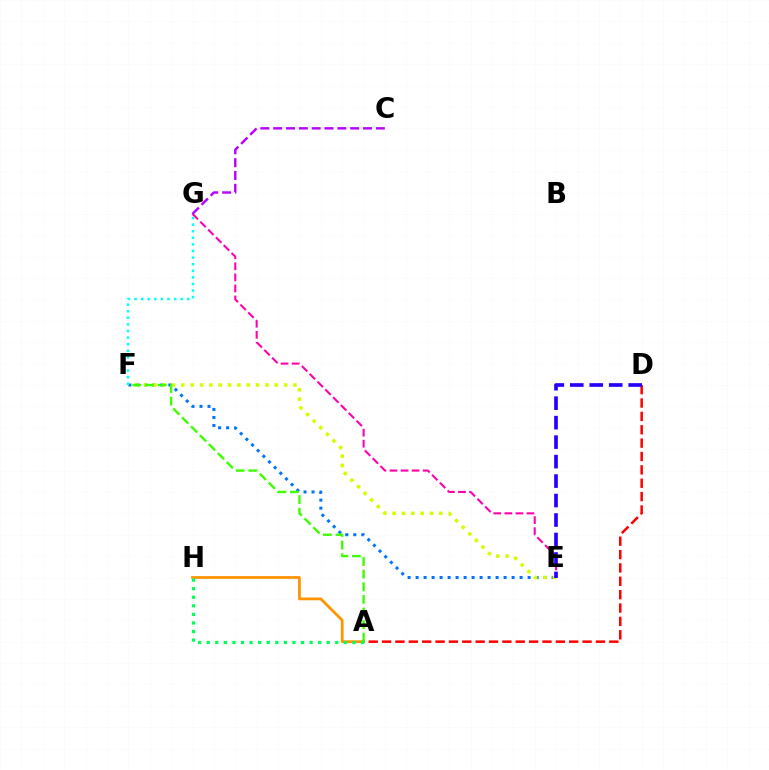{('E', 'F'): [{'color': '#0074ff', 'line_style': 'dotted', 'thickness': 2.17}, {'color': '#d1ff00', 'line_style': 'dotted', 'thickness': 2.54}], ('E', 'G'): [{'color': '#ff00ac', 'line_style': 'dashed', 'thickness': 1.5}], ('A', 'D'): [{'color': '#ff0000', 'line_style': 'dashed', 'thickness': 1.82}], ('F', 'G'): [{'color': '#00fff6', 'line_style': 'dotted', 'thickness': 1.79}], ('D', 'E'): [{'color': '#2500ff', 'line_style': 'dashed', 'thickness': 2.65}], ('A', 'H'): [{'color': '#ff9400', 'line_style': 'solid', 'thickness': 1.99}, {'color': '#00ff5c', 'line_style': 'dotted', 'thickness': 2.33}], ('C', 'G'): [{'color': '#b900ff', 'line_style': 'dashed', 'thickness': 1.74}], ('A', 'F'): [{'color': '#3dff00', 'line_style': 'dashed', 'thickness': 1.71}]}